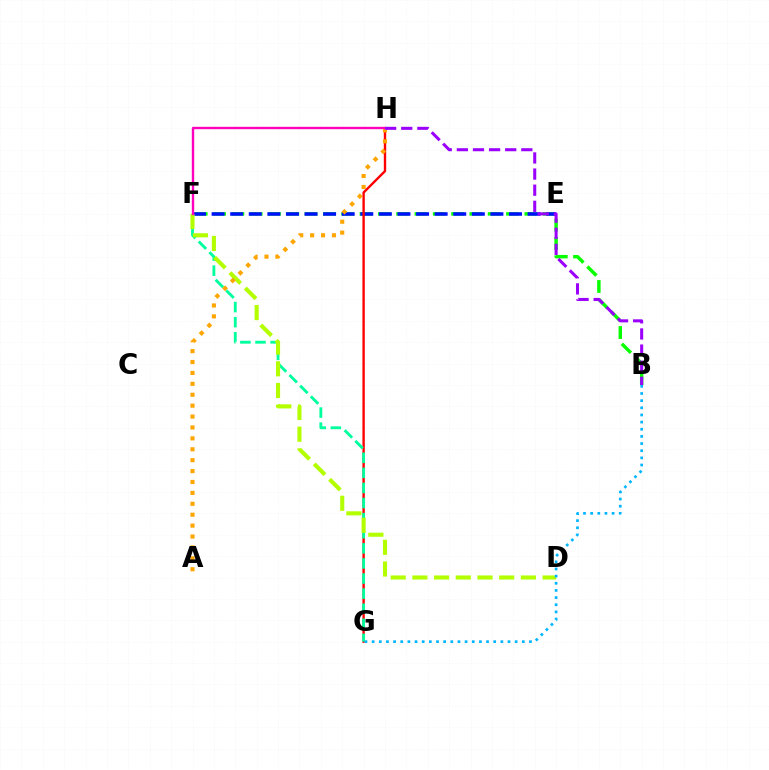{('B', 'F'): [{'color': '#08ff00', 'line_style': 'dashed', 'thickness': 2.49}], ('E', 'F'): [{'color': '#0010ff', 'line_style': 'dashed', 'thickness': 2.53}], ('G', 'H'): [{'color': '#ff0000', 'line_style': 'solid', 'thickness': 1.71}], ('F', 'G'): [{'color': '#00ff9d', 'line_style': 'dashed', 'thickness': 2.05}], ('D', 'F'): [{'color': '#b3ff00', 'line_style': 'dashed', 'thickness': 2.95}], ('A', 'H'): [{'color': '#ffa500', 'line_style': 'dotted', 'thickness': 2.96}], ('B', 'G'): [{'color': '#00b5ff', 'line_style': 'dotted', 'thickness': 1.94}], ('F', 'H'): [{'color': '#ff00bd', 'line_style': 'solid', 'thickness': 1.71}], ('B', 'H'): [{'color': '#9b00ff', 'line_style': 'dashed', 'thickness': 2.19}]}